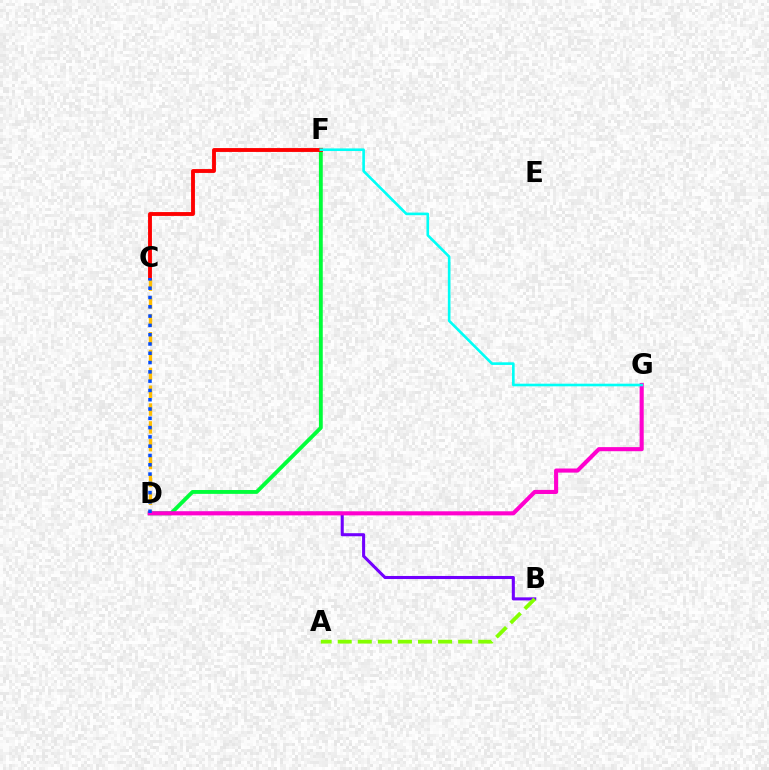{('D', 'F'): [{'color': '#00ff39', 'line_style': 'solid', 'thickness': 2.77}], ('B', 'D'): [{'color': '#7200ff', 'line_style': 'solid', 'thickness': 2.2}], ('A', 'B'): [{'color': '#84ff00', 'line_style': 'dashed', 'thickness': 2.73}], ('C', 'D'): [{'color': '#ffbd00', 'line_style': 'dashed', 'thickness': 2.42}, {'color': '#004bff', 'line_style': 'dotted', 'thickness': 2.52}], ('D', 'G'): [{'color': '#ff00cf', 'line_style': 'solid', 'thickness': 2.95}], ('C', 'F'): [{'color': '#ff0000', 'line_style': 'solid', 'thickness': 2.78}], ('F', 'G'): [{'color': '#00fff6', 'line_style': 'solid', 'thickness': 1.89}]}